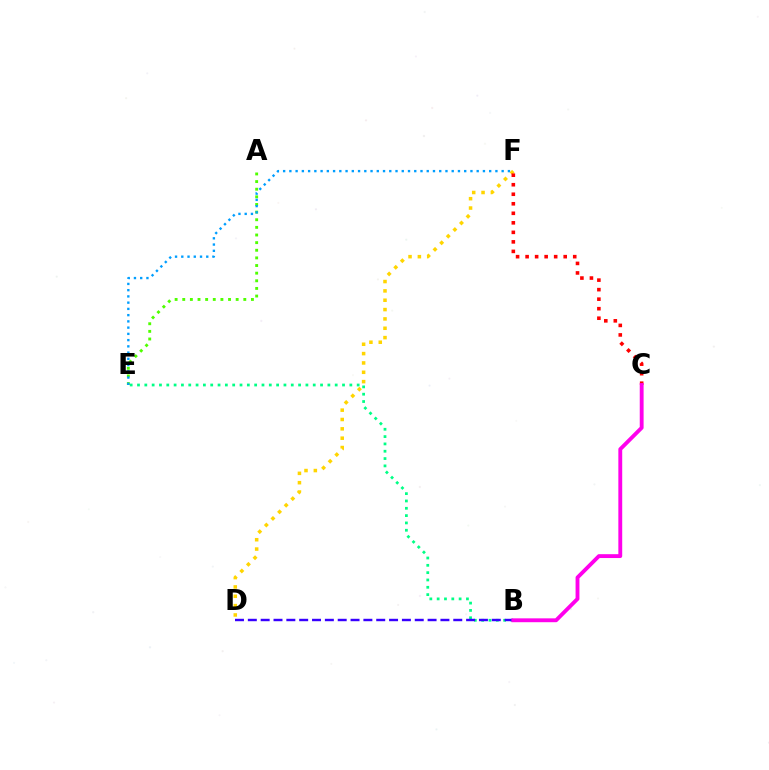{('A', 'E'): [{'color': '#4fff00', 'line_style': 'dotted', 'thickness': 2.07}], ('D', 'F'): [{'color': '#ffd500', 'line_style': 'dotted', 'thickness': 2.54}], ('C', 'F'): [{'color': '#ff0000', 'line_style': 'dotted', 'thickness': 2.59}], ('B', 'E'): [{'color': '#00ff86', 'line_style': 'dotted', 'thickness': 1.99}], ('B', 'D'): [{'color': '#3700ff', 'line_style': 'dashed', 'thickness': 1.74}], ('B', 'C'): [{'color': '#ff00ed', 'line_style': 'solid', 'thickness': 2.78}], ('E', 'F'): [{'color': '#009eff', 'line_style': 'dotted', 'thickness': 1.7}]}